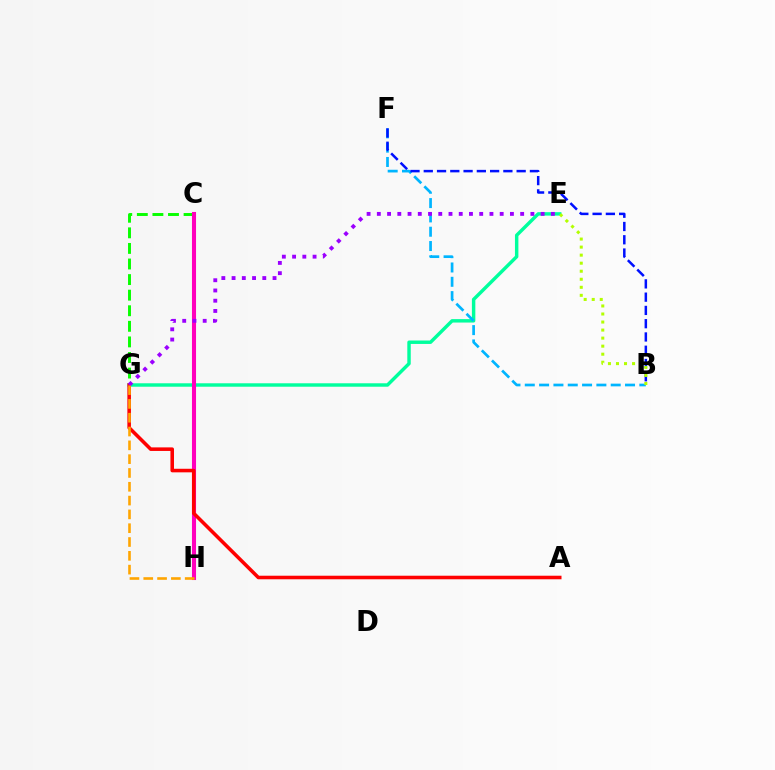{('E', 'G'): [{'color': '#00ff9d', 'line_style': 'solid', 'thickness': 2.48}, {'color': '#9b00ff', 'line_style': 'dotted', 'thickness': 2.78}], ('C', 'G'): [{'color': '#08ff00', 'line_style': 'dashed', 'thickness': 2.12}], ('C', 'H'): [{'color': '#ff00bd', 'line_style': 'solid', 'thickness': 2.94}], ('B', 'F'): [{'color': '#00b5ff', 'line_style': 'dashed', 'thickness': 1.95}, {'color': '#0010ff', 'line_style': 'dashed', 'thickness': 1.8}], ('A', 'G'): [{'color': '#ff0000', 'line_style': 'solid', 'thickness': 2.56}], ('B', 'E'): [{'color': '#b3ff00', 'line_style': 'dotted', 'thickness': 2.18}], ('G', 'H'): [{'color': '#ffa500', 'line_style': 'dashed', 'thickness': 1.88}]}